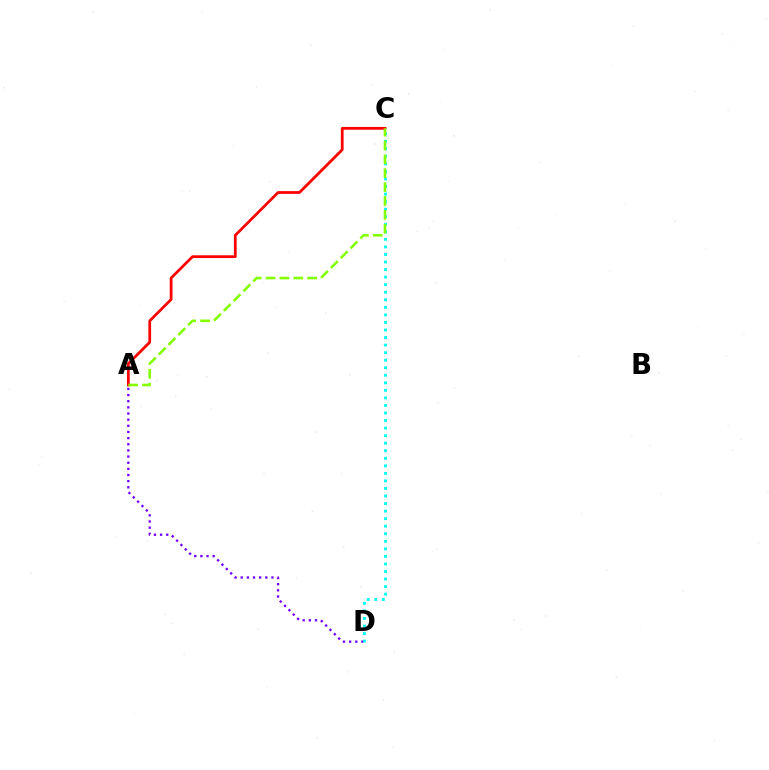{('A', 'D'): [{'color': '#7200ff', 'line_style': 'dotted', 'thickness': 1.67}], ('C', 'D'): [{'color': '#00fff6', 'line_style': 'dotted', 'thickness': 2.05}], ('A', 'C'): [{'color': '#ff0000', 'line_style': 'solid', 'thickness': 1.98}, {'color': '#84ff00', 'line_style': 'dashed', 'thickness': 1.88}]}